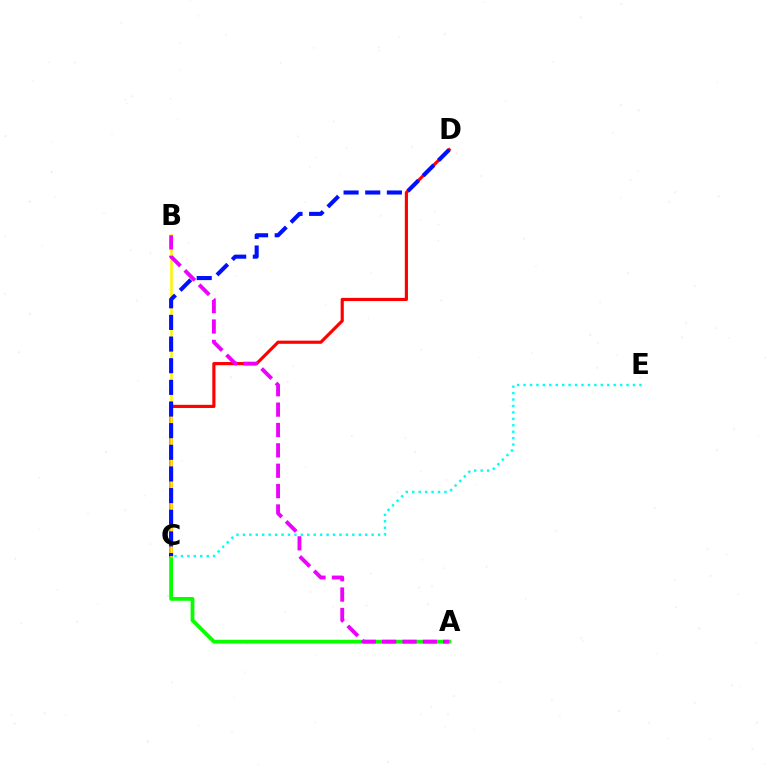{('A', 'C'): [{'color': '#08ff00', 'line_style': 'solid', 'thickness': 2.73}], ('C', 'D'): [{'color': '#ff0000', 'line_style': 'solid', 'thickness': 2.27}, {'color': '#0010ff', 'line_style': 'dashed', 'thickness': 2.94}], ('B', 'C'): [{'color': '#fcf500', 'line_style': 'solid', 'thickness': 1.83}], ('A', 'B'): [{'color': '#ee00ff', 'line_style': 'dashed', 'thickness': 2.77}], ('C', 'E'): [{'color': '#00fff6', 'line_style': 'dotted', 'thickness': 1.75}]}